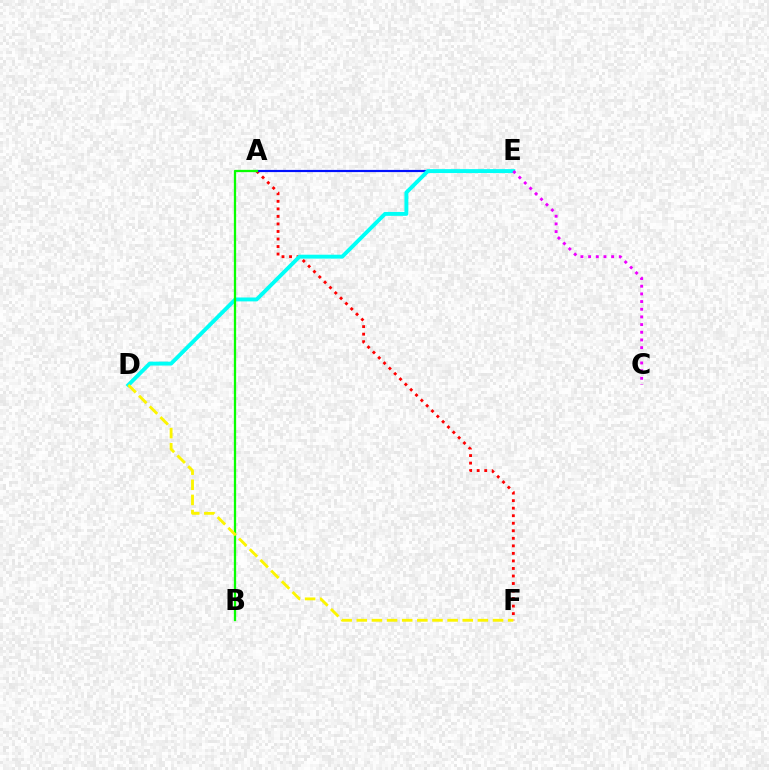{('A', 'F'): [{'color': '#ff0000', 'line_style': 'dotted', 'thickness': 2.05}], ('A', 'E'): [{'color': '#0010ff', 'line_style': 'solid', 'thickness': 1.57}], ('D', 'E'): [{'color': '#00fff6', 'line_style': 'solid', 'thickness': 2.81}], ('A', 'B'): [{'color': '#08ff00', 'line_style': 'solid', 'thickness': 1.65}], ('D', 'F'): [{'color': '#fcf500', 'line_style': 'dashed', 'thickness': 2.06}], ('C', 'E'): [{'color': '#ee00ff', 'line_style': 'dotted', 'thickness': 2.09}]}